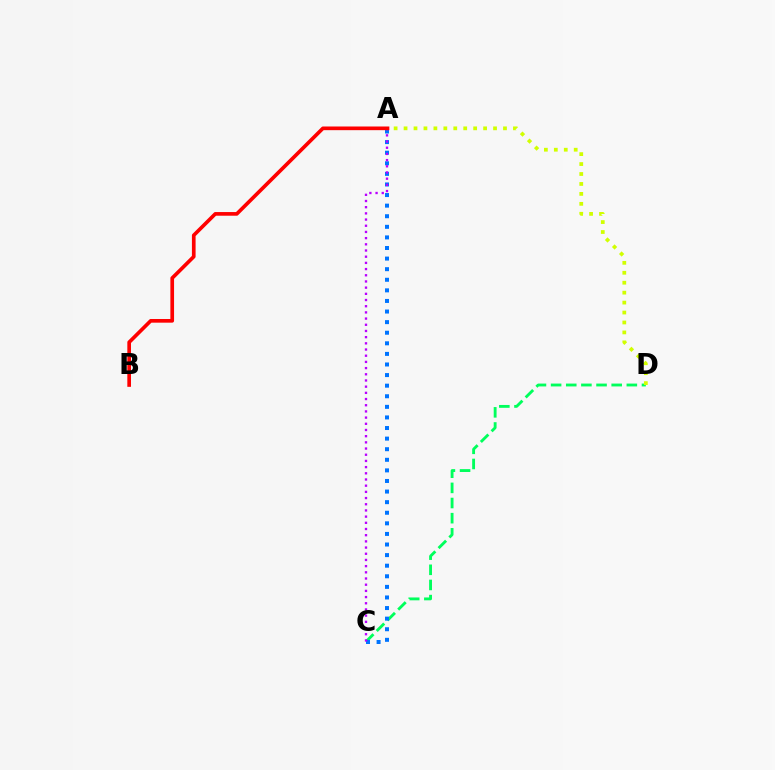{('C', 'D'): [{'color': '#00ff5c', 'line_style': 'dashed', 'thickness': 2.06}], ('A', 'C'): [{'color': '#0074ff', 'line_style': 'dotted', 'thickness': 2.88}, {'color': '#b900ff', 'line_style': 'dotted', 'thickness': 1.68}], ('A', 'D'): [{'color': '#d1ff00', 'line_style': 'dotted', 'thickness': 2.7}], ('A', 'B'): [{'color': '#ff0000', 'line_style': 'solid', 'thickness': 2.64}]}